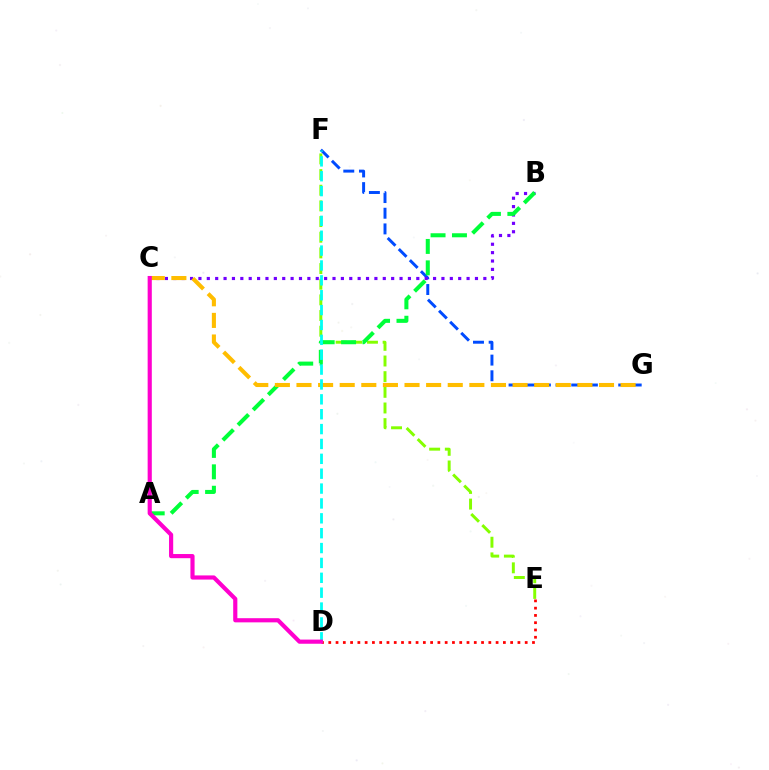{('D', 'E'): [{'color': '#ff0000', 'line_style': 'dotted', 'thickness': 1.98}], ('F', 'G'): [{'color': '#004bff', 'line_style': 'dashed', 'thickness': 2.13}], ('E', 'F'): [{'color': '#84ff00', 'line_style': 'dashed', 'thickness': 2.13}], ('B', 'C'): [{'color': '#7200ff', 'line_style': 'dotted', 'thickness': 2.28}], ('A', 'B'): [{'color': '#00ff39', 'line_style': 'dashed', 'thickness': 2.91}], ('C', 'G'): [{'color': '#ffbd00', 'line_style': 'dashed', 'thickness': 2.94}], ('D', 'F'): [{'color': '#00fff6', 'line_style': 'dashed', 'thickness': 2.02}], ('C', 'D'): [{'color': '#ff00cf', 'line_style': 'solid', 'thickness': 2.99}]}